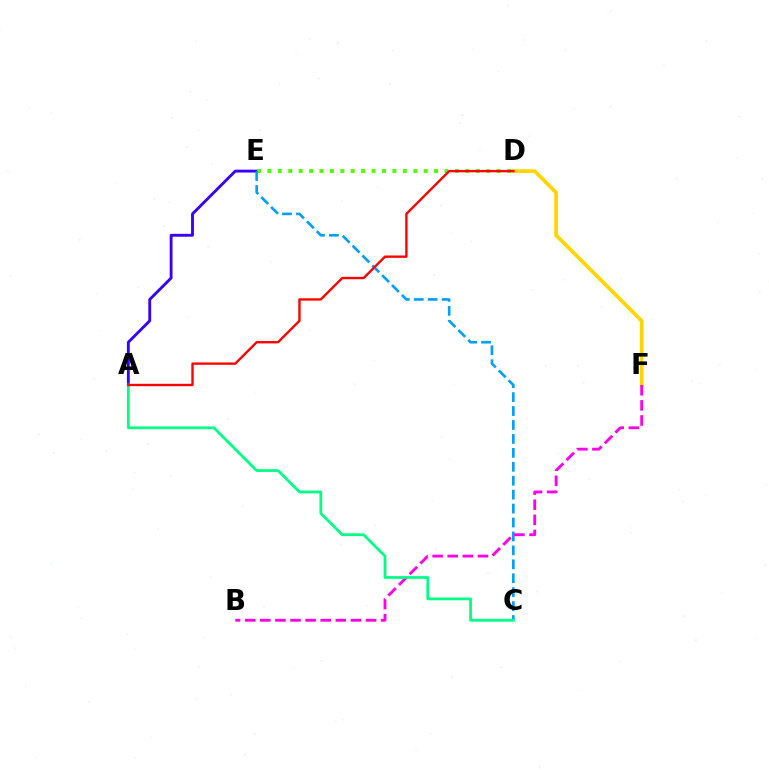{('D', 'F'): [{'color': '#ffd500', 'line_style': 'solid', 'thickness': 2.68}], ('A', 'E'): [{'color': '#3700ff', 'line_style': 'solid', 'thickness': 2.06}], ('D', 'E'): [{'color': '#4fff00', 'line_style': 'dotted', 'thickness': 2.83}], ('C', 'E'): [{'color': '#009eff', 'line_style': 'dashed', 'thickness': 1.89}], ('B', 'F'): [{'color': '#ff00ed', 'line_style': 'dashed', 'thickness': 2.05}], ('A', 'C'): [{'color': '#00ff86', 'line_style': 'solid', 'thickness': 1.99}], ('A', 'D'): [{'color': '#ff0000', 'line_style': 'solid', 'thickness': 1.7}]}